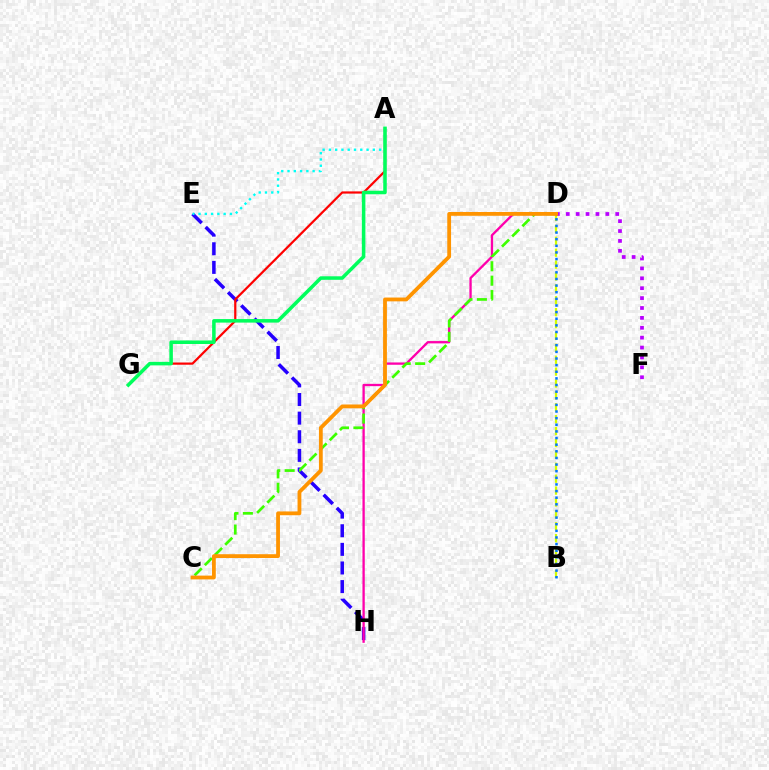{('E', 'H'): [{'color': '#2500ff', 'line_style': 'dashed', 'thickness': 2.53}], ('A', 'G'): [{'color': '#ff0000', 'line_style': 'solid', 'thickness': 1.59}, {'color': '#00ff5c', 'line_style': 'solid', 'thickness': 2.54}], ('A', 'E'): [{'color': '#00fff6', 'line_style': 'dotted', 'thickness': 1.71}], ('B', 'D'): [{'color': '#d1ff00', 'line_style': 'dashed', 'thickness': 1.62}, {'color': '#0074ff', 'line_style': 'dotted', 'thickness': 1.8}], ('D', 'H'): [{'color': '#ff00ac', 'line_style': 'solid', 'thickness': 1.67}], ('D', 'F'): [{'color': '#b900ff', 'line_style': 'dotted', 'thickness': 2.69}], ('C', 'D'): [{'color': '#3dff00', 'line_style': 'dashed', 'thickness': 1.96}, {'color': '#ff9400', 'line_style': 'solid', 'thickness': 2.74}]}